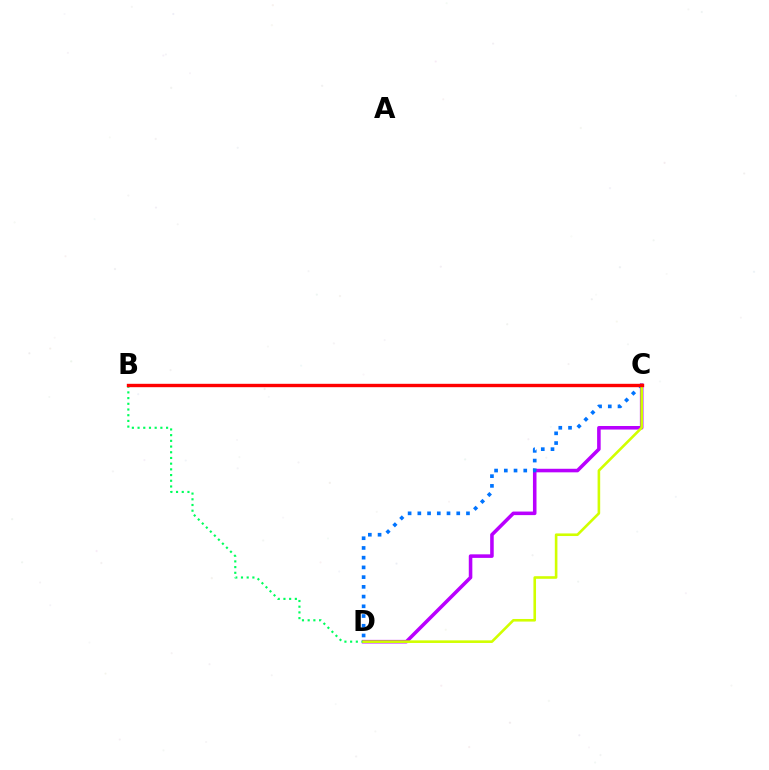{('C', 'D'): [{'color': '#b900ff', 'line_style': 'solid', 'thickness': 2.56}, {'color': '#0074ff', 'line_style': 'dotted', 'thickness': 2.64}, {'color': '#d1ff00', 'line_style': 'solid', 'thickness': 1.87}], ('B', 'D'): [{'color': '#00ff5c', 'line_style': 'dotted', 'thickness': 1.55}], ('B', 'C'): [{'color': '#ff0000', 'line_style': 'solid', 'thickness': 2.44}]}